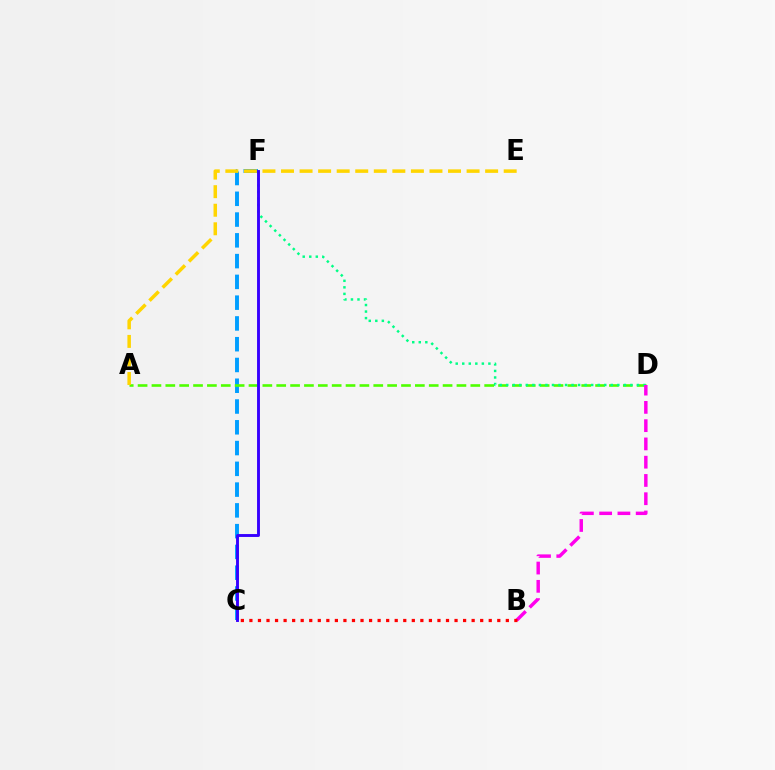{('C', 'F'): [{'color': '#009eff', 'line_style': 'dashed', 'thickness': 2.82}, {'color': '#3700ff', 'line_style': 'solid', 'thickness': 2.09}], ('A', 'D'): [{'color': '#4fff00', 'line_style': 'dashed', 'thickness': 1.88}], ('D', 'F'): [{'color': '#00ff86', 'line_style': 'dotted', 'thickness': 1.78}], ('B', 'D'): [{'color': '#ff00ed', 'line_style': 'dashed', 'thickness': 2.48}], ('B', 'C'): [{'color': '#ff0000', 'line_style': 'dotted', 'thickness': 2.32}], ('A', 'E'): [{'color': '#ffd500', 'line_style': 'dashed', 'thickness': 2.52}]}